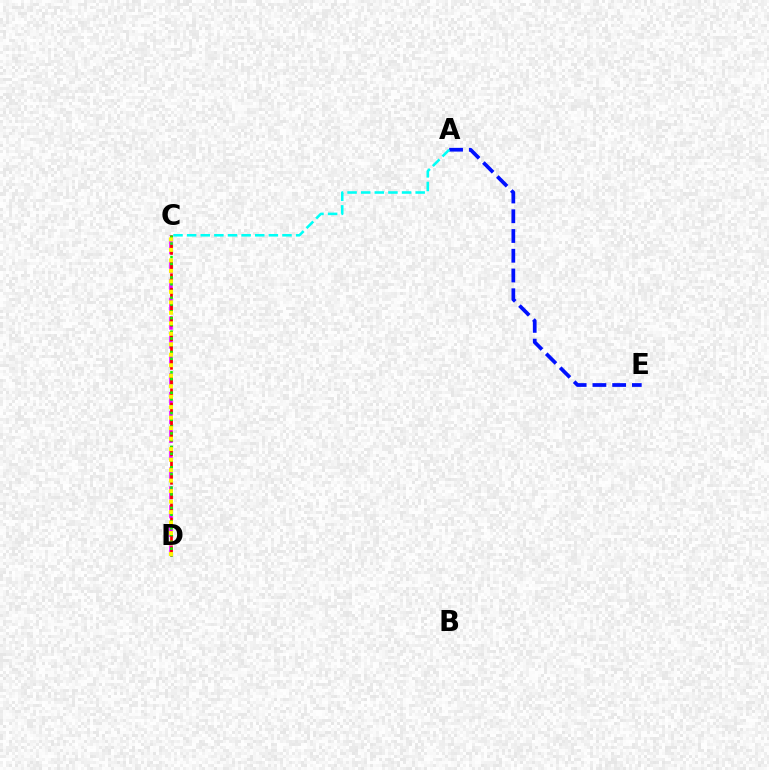{('A', 'E'): [{'color': '#0010ff', 'line_style': 'dashed', 'thickness': 2.68}], ('A', 'C'): [{'color': '#00fff6', 'line_style': 'dashed', 'thickness': 1.85}], ('C', 'D'): [{'color': '#ee00ff', 'line_style': 'dashed', 'thickness': 2.56}, {'color': '#ff0000', 'line_style': 'dashed', 'thickness': 1.95}, {'color': '#08ff00', 'line_style': 'dotted', 'thickness': 1.84}, {'color': '#fcf500', 'line_style': 'dotted', 'thickness': 2.85}]}